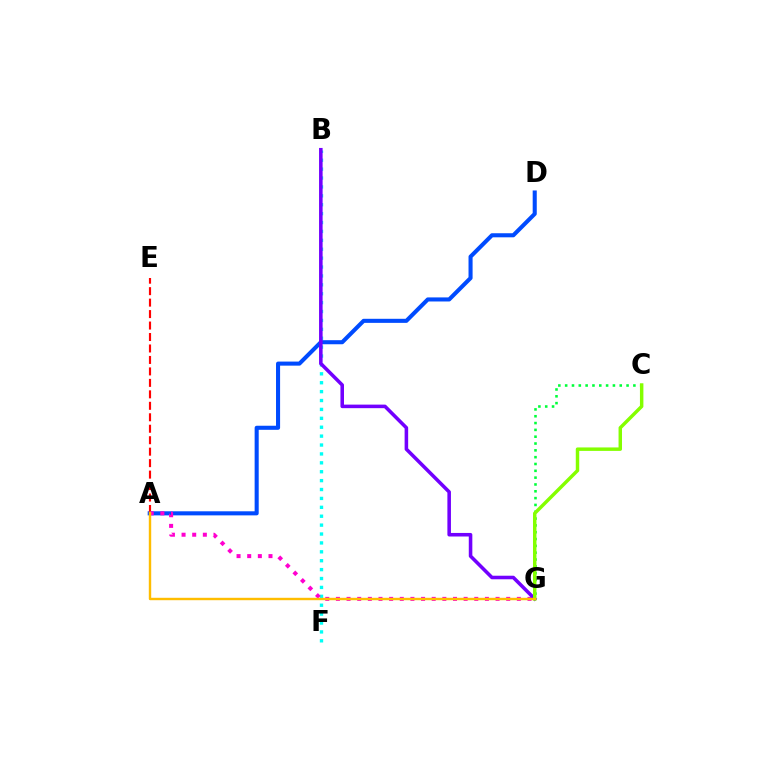{('B', 'F'): [{'color': '#00fff6', 'line_style': 'dotted', 'thickness': 2.42}], ('A', 'D'): [{'color': '#004bff', 'line_style': 'solid', 'thickness': 2.93}], ('A', 'E'): [{'color': '#ff0000', 'line_style': 'dashed', 'thickness': 1.56}], ('A', 'G'): [{'color': '#ff00cf', 'line_style': 'dotted', 'thickness': 2.89}, {'color': '#ffbd00', 'line_style': 'solid', 'thickness': 1.74}], ('B', 'G'): [{'color': '#7200ff', 'line_style': 'solid', 'thickness': 2.56}], ('C', 'G'): [{'color': '#00ff39', 'line_style': 'dotted', 'thickness': 1.85}, {'color': '#84ff00', 'line_style': 'solid', 'thickness': 2.49}]}